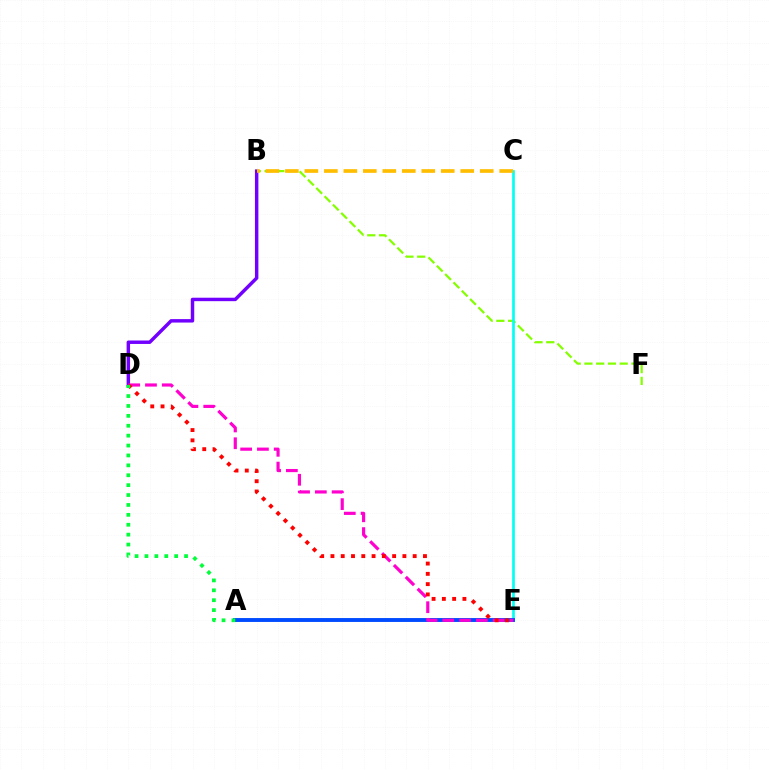{('B', 'F'): [{'color': '#84ff00', 'line_style': 'dashed', 'thickness': 1.6}], ('B', 'D'): [{'color': '#7200ff', 'line_style': 'solid', 'thickness': 2.48}], ('C', 'E'): [{'color': '#00fff6', 'line_style': 'solid', 'thickness': 1.92}], ('A', 'E'): [{'color': '#004bff', 'line_style': 'solid', 'thickness': 2.8}], ('D', 'E'): [{'color': '#ff00cf', 'line_style': 'dashed', 'thickness': 2.28}, {'color': '#ff0000', 'line_style': 'dotted', 'thickness': 2.79}], ('B', 'C'): [{'color': '#ffbd00', 'line_style': 'dashed', 'thickness': 2.65}], ('A', 'D'): [{'color': '#00ff39', 'line_style': 'dotted', 'thickness': 2.69}]}